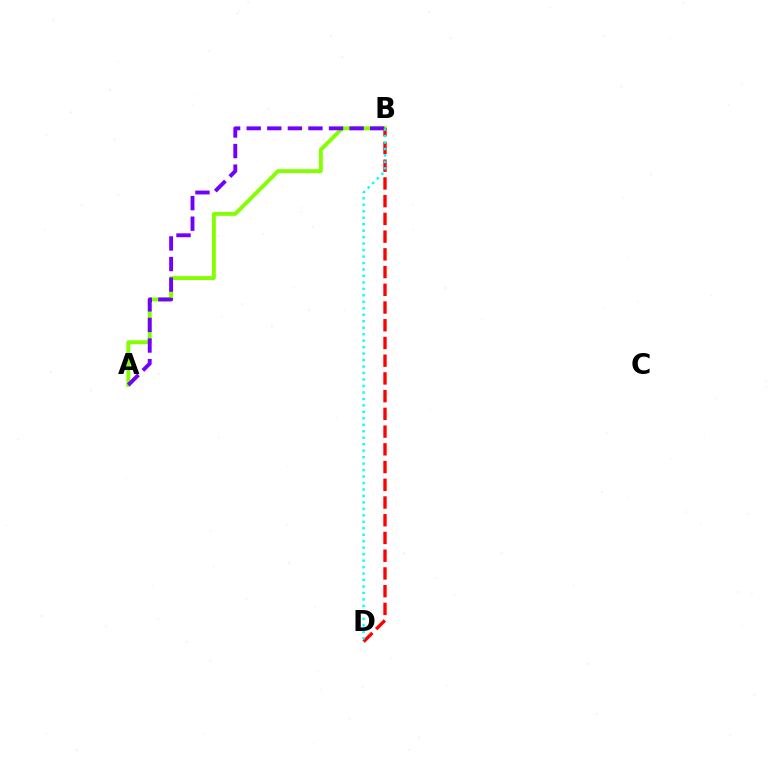{('A', 'B'): [{'color': '#84ff00', 'line_style': 'solid', 'thickness': 2.8}, {'color': '#7200ff', 'line_style': 'dashed', 'thickness': 2.8}], ('B', 'D'): [{'color': '#ff0000', 'line_style': 'dashed', 'thickness': 2.41}, {'color': '#00fff6', 'line_style': 'dotted', 'thickness': 1.76}]}